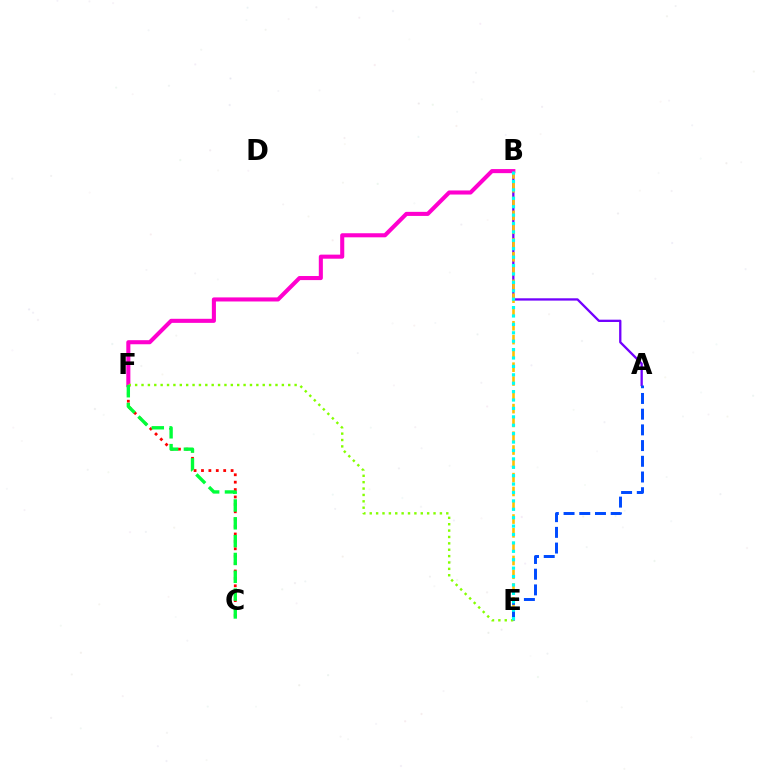{('A', 'B'): [{'color': '#7200ff', 'line_style': 'solid', 'thickness': 1.66}], ('C', 'F'): [{'color': '#ff0000', 'line_style': 'dotted', 'thickness': 2.01}, {'color': '#00ff39', 'line_style': 'dashed', 'thickness': 2.42}], ('B', 'E'): [{'color': '#ffbd00', 'line_style': 'dashed', 'thickness': 1.88}, {'color': '#00fff6', 'line_style': 'dotted', 'thickness': 2.28}], ('B', 'F'): [{'color': '#ff00cf', 'line_style': 'solid', 'thickness': 2.93}], ('A', 'E'): [{'color': '#004bff', 'line_style': 'dashed', 'thickness': 2.13}], ('E', 'F'): [{'color': '#84ff00', 'line_style': 'dotted', 'thickness': 1.73}]}